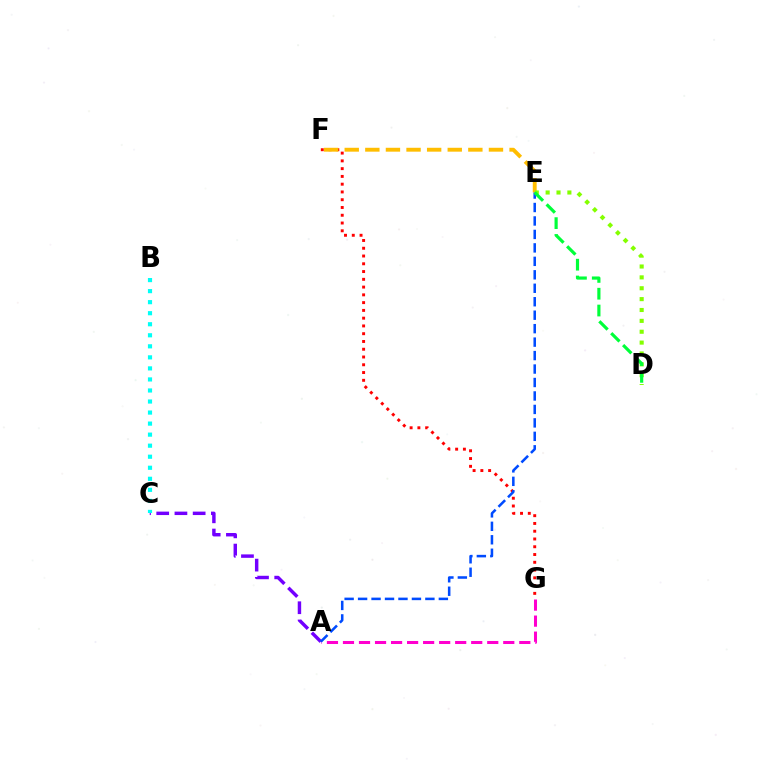{('A', 'C'): [{'color': '#7200ff', 'line_style': 'dashed', 'thickness': 2.47}], ('F', 'G'): [{'color': '#ff0000', 'line_style': 'dotted', 'thickness': 2.11}], ('B', 'C'): [{'color': '#00fff6', 'line_style': 'dotted', 'thickness': 3.0}], ('E', 'F'): [{'color': '#ffbd00', 'line_style': 'dashed', 'thickness': 2.8}], ('A', 'G'): [{'color': '#ff00cf', 'line_style': 'dashed', 'thickness': 2.18}], ('D', 'E'): [{'color': '#84ff00', 'line_style': 'dotted', 'thickness': 2.95}, {'color': '#00ff39', 'line_style': 'dashed', 'thickness': 2.28}], ('A', 'E'): [{'color': '#004bff', 'line_style': 'dashed', 'thickness': 1.83}]}